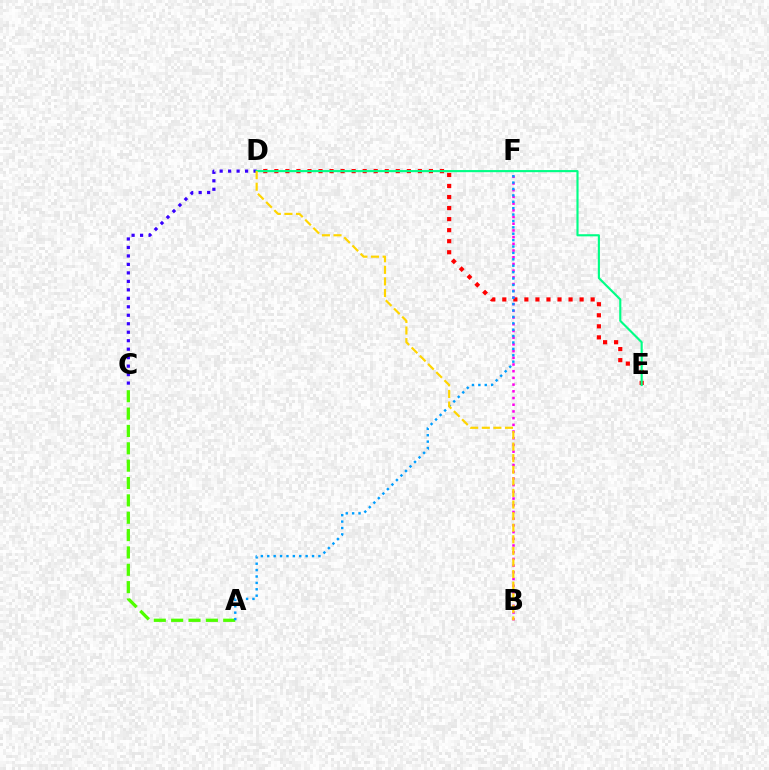{('D', 'E'): [{'color': '#ff0000', 'line_style': 'dotted', 'thickness': 3.0}, {'color': '#00ff86', 'line_style': 'solid', 'thickness': 1.54}], ('A', 'C'): [{'color': '#4fff00', 'line_style': 'dashed', 'thickness': 2.36}], ('C', 'D'): [{'color': '#3700ff', 'line_style': 'dotted', 'thickness': 2.3}], ('B', 'F'): [{'color': '#ff00ed', 'line_style': 'dotted', 'thickness': 1.82}], ('A', 'F'): [{'color': '#009eff', 'line_style': 'dotted', 'thickness': 1.74}], ('B', 'D'): [{'color': '#ffd500', 'line_style': 'dashed', 'thickness': 1.57}]}